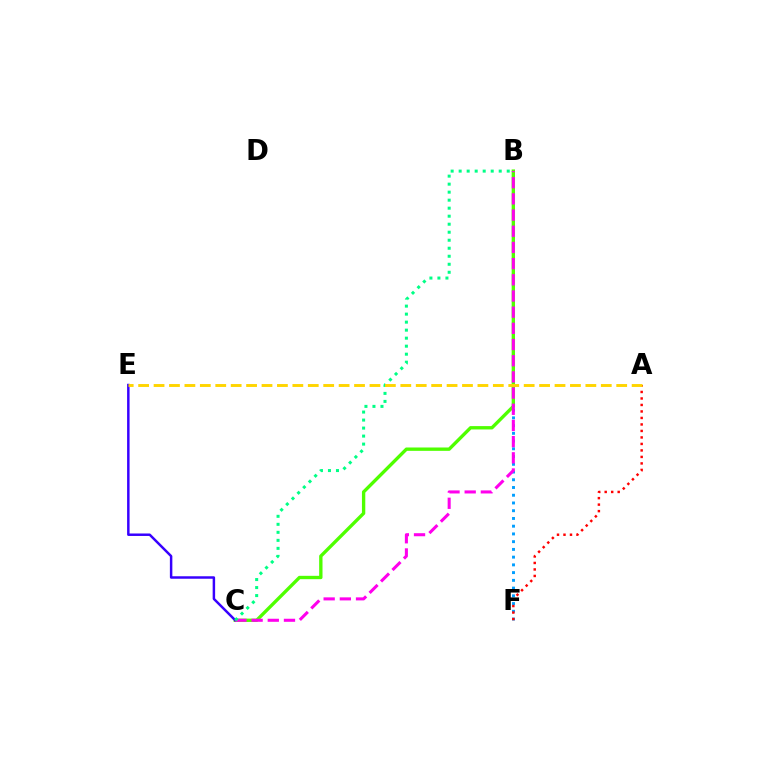{('B', 'F'): [{'color': '#009eff', 'line_style': 'dotted', 'thickness': 2.1}], ('A', 'F'): [{'color': '#ff0000', 'line_style': 'dotted', 'thickness': 1.76}], ('B', 'C'): [{'color': '#4fff00', 'line_style': 'solid', 'thickness': 2.41}, {'color': '#ff00ed', 'line_style': 'dashed', 'thickness': 2.2}, {'color': '#00ff86', 'line_style': 'dotted', 'thickness': 2.18}], ('C', 'E'): [{'color': '#3700ff', 'line_style': 'solid', 'thickness': 1.78}], ('A', 'E'): [{'color': '#ffd500', 'line_style': 'dashed', 'thickness': 2.09}]}